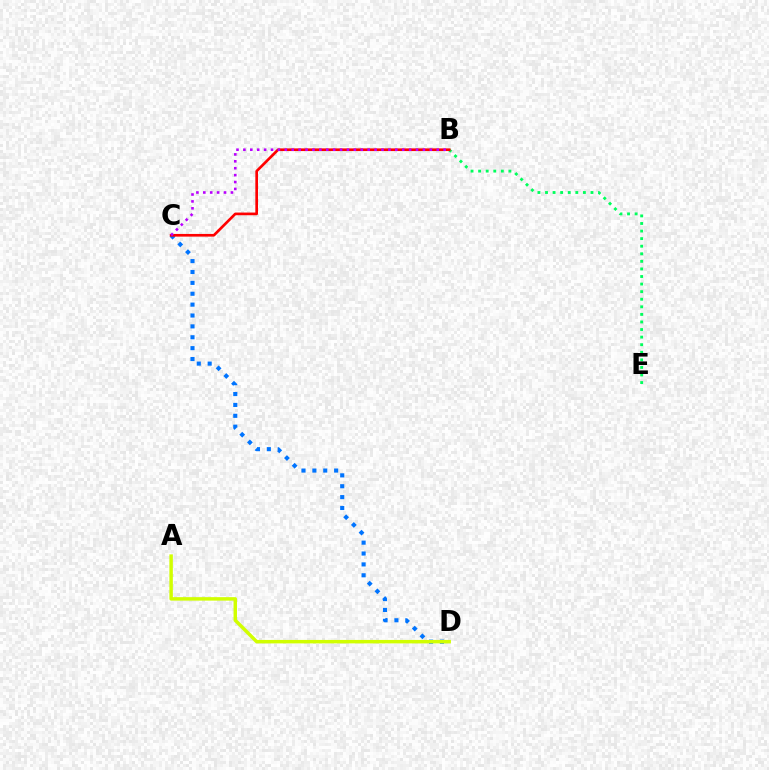{('C', 'D'): [{'color': '#0074ff', 'line_style': 'dotted', 'thickness': 2.96}], ('B', 'E'): [{'color': '#00ff5c', 'line_style': 'dotted', 'thickness': 2.06}], ('B', 'C'): [{'color': '#ff0000', 'line_style': 'solid', 'thickness': 1.92}, {'color': '#b900ff', 'line_style': 'dotted', 'thickness': 1.88}], ('A', 'D'): [{'color': '#d1ff00', 'line_style': 'solid', 'thickness': 2.49}]}